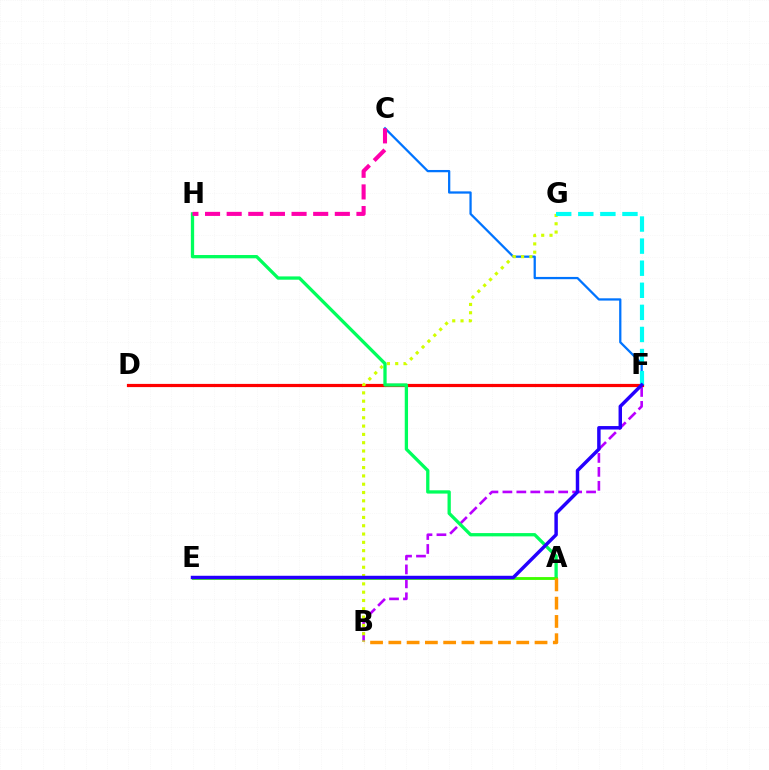{('B', 'F'): [{'color': '#b900ff', 'line_style': 'dashed', 'thickness': 1.89}], ('D', 'F'): [{'color': '#ff0000', 'line_style': 'solid', 'thickness': 2.3}], ('C', 'F'): [{'color': '#0074ff', 'line_style': 'solid', 'thickness': 1.63}], ('B', 'G'): [{'color': '#d1ff00', 'line_style': 'dotted', 'thickness': 2.26}], ('A', 'H'): [{'color': '#00ff5c', 'line_style': 'solid', 'thickness': 2.37}], ('A', 'E'): [{'color': '#3dff00', 'line_style': 'solid', 'thickness': 2.05}], ('C', 'H'): [{'color': '#ff00ac', 'line_style': 'dashed', 'thickness': 2.94}], ('F', 'G'): [{'color': '#00fff6', 'line_style': 'dashed', 'thickness': 3.0}], ('E', 'F'): [{'color': '#2500ff', 'line_style': 'solid', 'thickness': 2.49}], ('A', 'B'): [{'color': '#ff9400', 'line_style': 'dashed', 'thickness': 2.48}]}